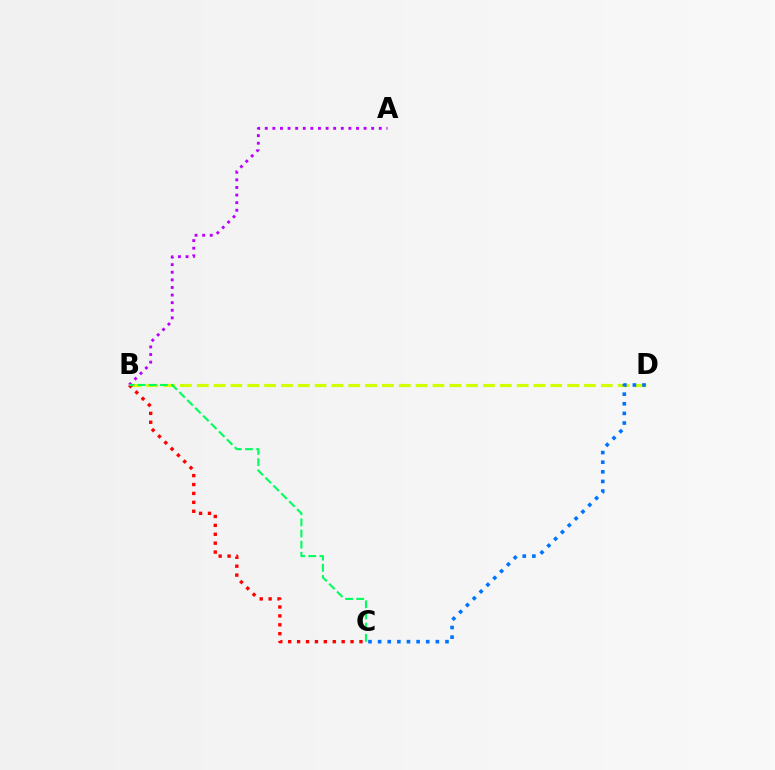{('B', 'D'): [{'color': '#d1ff00', 'line_style': 'dashed', 'thickness': 2.29}], ('A', 'B'): [{'color': '#b900ff', 'line_style': 'dotted', 'thickness': 2.07}], ('C', 'D'): [{'color': '#0074ff', 'line_style': 'dotted', 'thickness': 2.61}], ('B', 'C'): [{'color': '#ff0000', 'line_style': 'dotted', 'thickness': 2.42}, {'color': '#00ff5c', 'line_style': 'dashed', 'thickness': 1.52}]}